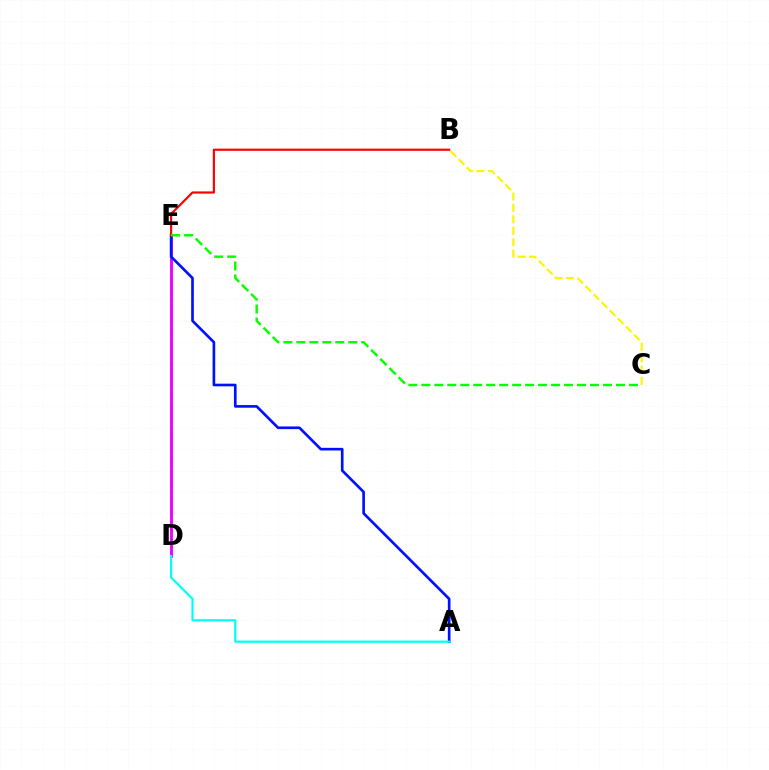{('B', 'C'): [{'color': '#fcf500', 'line_style': 'dashed', 'thickness': 1.55}], ('D', 'E'): [{'color': '#ee00ff', 'line_style': 'solid', 'thickness': 2.08}], ('A', 'E'): [{'color': '#0010ff', 'line_style': 'solid', 'thickness': 1.91}], ('B', 'E'): [{'color': '#ff0000', 'line_style': 'solid', 'thickness': 1.57}], ('A', 'D'): [{'color': '#00fff6', 'line_style': 'solid', 'thickness': 1.58}], ('C', 'E'): [{'color': '#08ff00', 'line_style': 'dashed', 'thickness': 1.76}]}